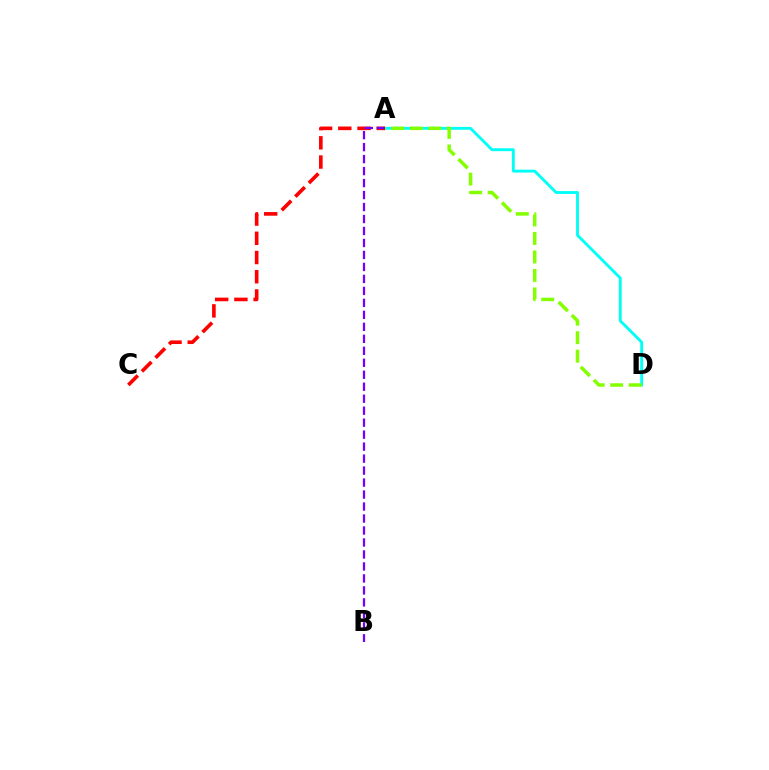{('A', 'D'): [{'color': '#00fff6', 'line_style': 'solid', 'thickness': 2.07}, {'color': '#84ff00', 'line_style': 'dashed', 'thickness': 2.51}], ('A', 'C'): [{'color': '#ff0000', 'line_style': 'dashed', 'thickness': 2.61}], ('A', 'B'): [{'color': '#7200ff', 'line_style': 'dashed', 'thickness': 1.63}]}